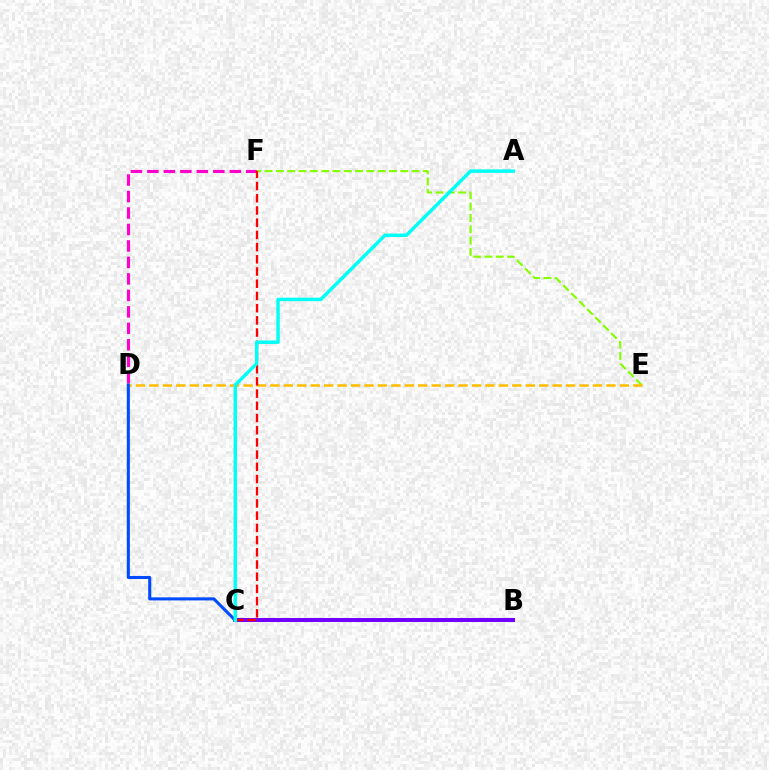{('B', 'C'): [{'color': '#00ff39', 'line_style': 'dashed', 'thickness': 2.76}, {'color': '#7200ff', 'line_style': 'solid', 'thickness': 2.9}], ('D', 'F'): [{'color': '#ff00cf', 'line_style': 'dashed', 'thickness': 2.24}], ('E', 'F'): [{'color': '#84ff00', 'line_style': 'dashed', 'thickness': 1.54}], ('D', 'E'): [{'color': '#ffbd00', 'line_style': 'dashed', 'thickness': 1.83}], ('C', 'F'): [{'color': '#ff0000', 'line_style': 'dashed', 'thickness': 1.66}], ('C', 'D'): [{'color': '#004bff', 'line_style': 'solid', 'thickness': 2.21}], ('A', 'C'): [{'color': '#00fff6', 'line_style': 'solid', 'thickness': 2.47}]}